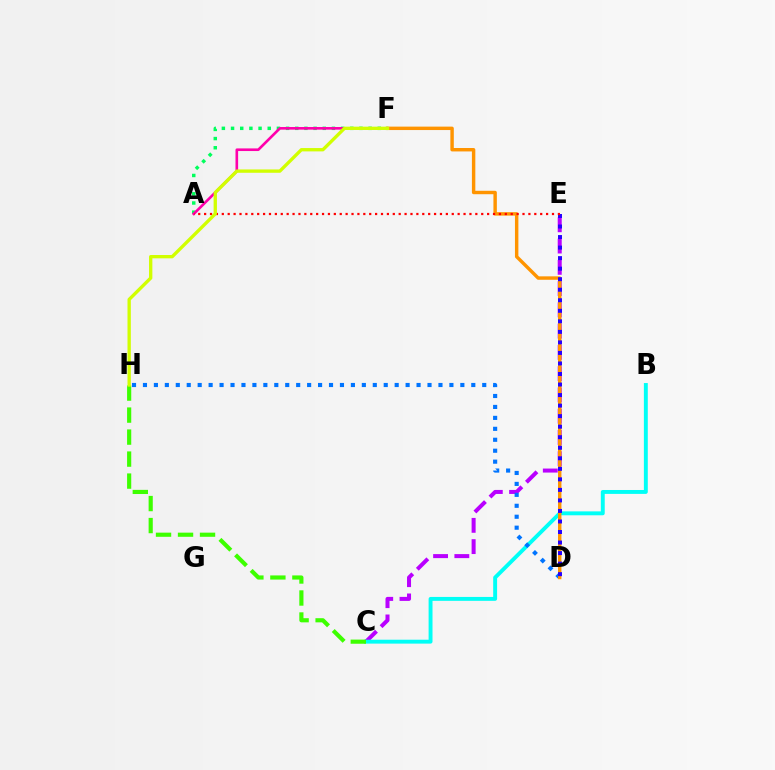{('A', 'F'): [{'color': '#00ff5c', 'line_style': 'dotted', 'thickness': 2.49}, {'color': '#ff00ac', 'line_style': 'solid', 'thickness': 1.89}], ('C', 'E'): [{'color': '#b900ff', 'line_style': 'dashed', 'thickness': 2.89}], ('B', 'C'): [{'color': '#00fff6', 'line_style': 'solid', 'thickness': 2.81}], ('C', 'H'): [{'color': '#3dff00', 'line_style': 'dashed', 'thickness': 2.99}], ('D', 'H'): [{'color': '#0074ff', 'line_style': 'dotted', 'thickness': 2.97}], ('D', 'F'): [{'color': '#ff9400', 'line_style': 'solid', 'thickness': 2.47}], ('D', 'E'): [{'color': '#2500ff', 'line_style': 'dotted', 'thickness': 2.86}], ('A', 'E'): [{'color': '#ff0000', 'line_style': 'dotted', 'thickness': 1.6}], ('F', 'H'): [{'color': '#d1ff00', 'line_style': 'solid', 'thickness': 2.4}]}